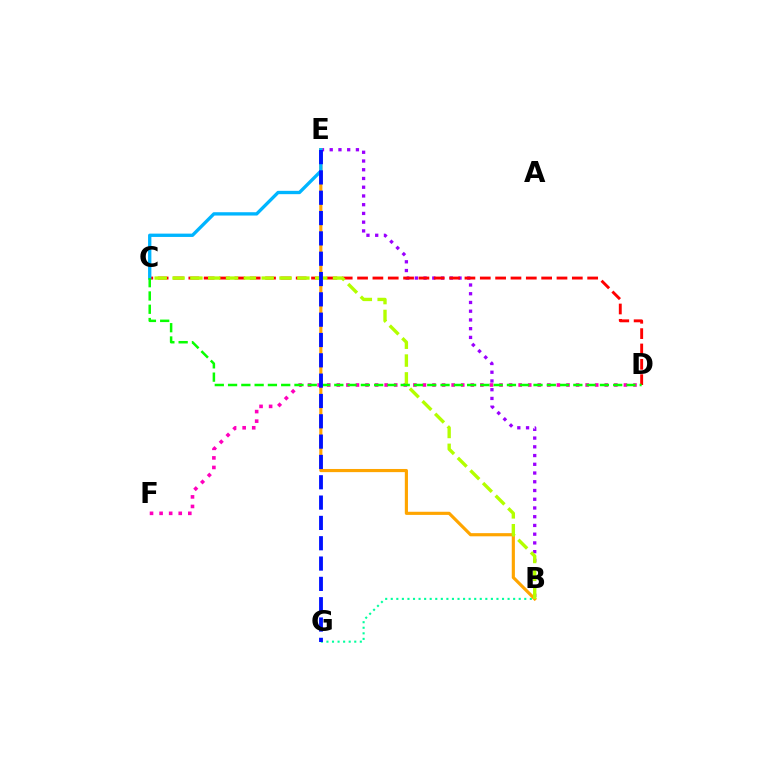{('D', 'F'): [{'color': '#ff00bd', 'line_style': 'dotted', 'thickness': 2.6}], ('B', 'E'): [{'color': '#9b00ff', 'line_style': 'dotted', 'thickness': 2.37}, {'color': '#ffa500', 'line_style': 'solid', 'thickness': 2.27}], ('B', 'G'): [{'color': '#00ff9d', 'line_style': 'dotted', 'thickness': 1.51}], ('C', 'D'): [{'color': '#ff0000', 'line_style': 'dashed', 'thickness': 2.08}, {'color': '#08ff00', 'line_style': 'dashed', 'thickness': 1.8}], ('B', 'C'): [{'color': '#b3ff00', 'line_style': 'dashed', 'thickness': 2.42}], ('C', 'E'): [{'color': '#00b5ff', 'line_style': 'solid', 'thickness': 2.39}], ('E', 'G'): [{'color': '#0010ff', 'line_style': 'dashed', 'thickness': 2.76}]}